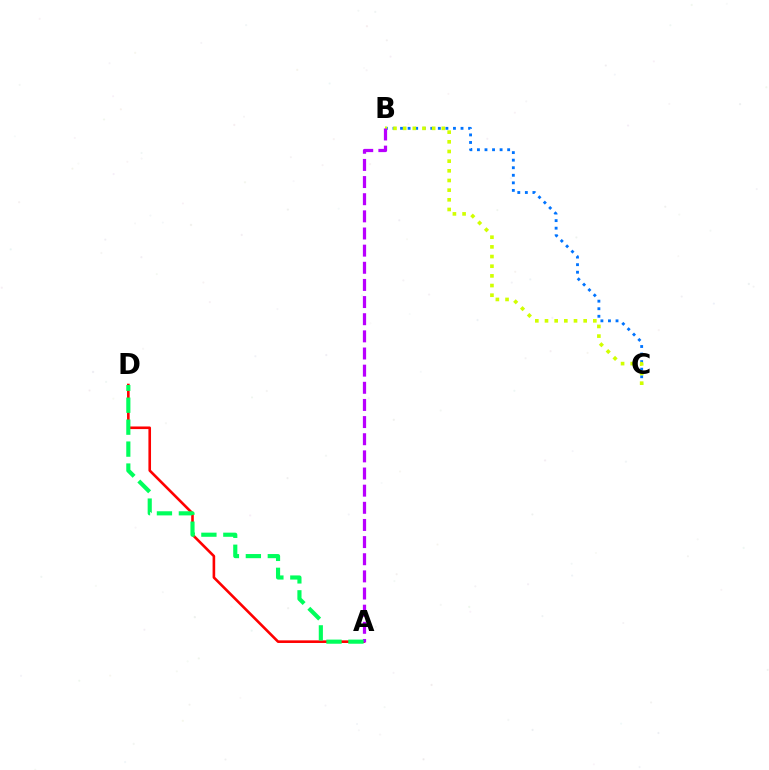{('B', 'C'): [{'color': '#0074ff', 'line_style': 'dotted', 'thickness': 2.05}, {'color': '#d1ff00', 'line_style': 'dotted', 'thickness': 2.63}], ('A', 'D'): [{'color': '#ff0000', 'line_style': 'solid', 'thickness': 1.88}, {'color': '#00ff5c', 'line_style': 'dashed', 'thickness': 2.98}], ('A', 'B'): [{'color': '#b900ff', 'line_style': 'dashed', 'thickness': 2.33}]}